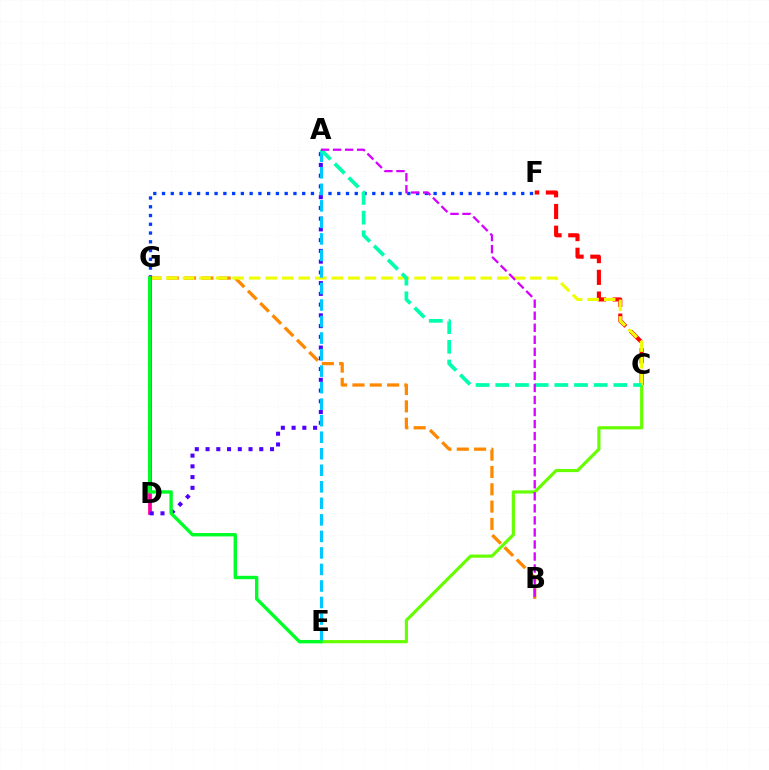{('B', 'G'): [{'color': '#ff8800', 'line_style': 'dashed', 'thickness': 2.35}], ('F', 'G'): [{'color': '#003fff', 'line_style': 'dotted', 'thickness': 2.38}], ('C', 'E'): [{'color': '#66ff00', 'line_style': 'solid', 'thickness': 2.28}], ('C', 'F'): [{'color': '#ff0000', 'line_style': 'dashed', 'thickness': 2.95}], ('C', 'G'): [{'color': '#eeff00', 'line_style': 'dashed', 'thickness': 2.25}], ('D', 'G'): [{'color': '#ff00a0', 'line_style': 'solid', 'thickness': 2.7}], ('A', 'D'): [{'color': '#4f00ff', 'line_style': 'dotted', 'thickness': 2.92}], ('A', 'E'): [{'color': '#00c7ff', 'line_style': 'dashed', 'thickness': 2.25}], ('A', 'C'): [{'color': '#00ffaf', 'line_style': 'dashed', 'thickness': 2.67}], ('A', 'B'): [{'color': '#d600ff', 'line_style': 'dashed', 'thickness': 1.64}], ('E', 'G'): [{'color': '#00ff27', 'line_style': 'solid', 'thickness': 2.44}]}